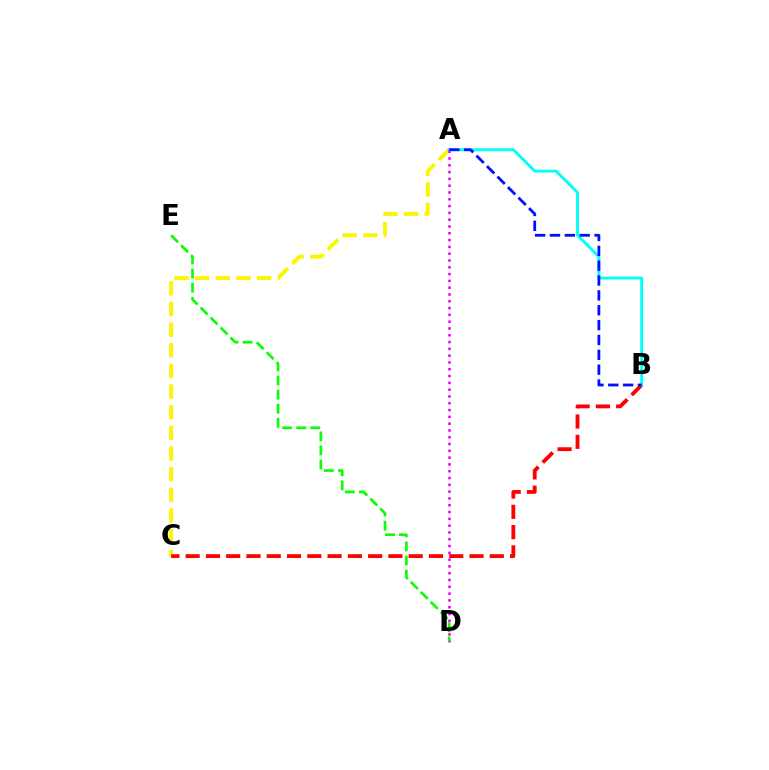{('A', 'C'): [{'color': '#fcf500', 'line_style': 'dashed', 'thickness': 2.81}], ('B', 'C'): [{'color': '#ff0000', 'line_style': 'dashed', 'thickness': 2.75}], ('A', 'B'): [{'color': '#00fff6', 'line_style': 'solid', 'thickness': 2.08}, {'color': '#0010ff', 'line_style': 'dashed', 'thickness': 2.02}], ('A', 'D'): [{'color': '#ee00ff', 'line_style': 'dotted', 'thickness': 1.85}], ('D', 'E'): [{'color': '#08ff00', 'line_style': 'dashed', 'thickness': 1.91}]}